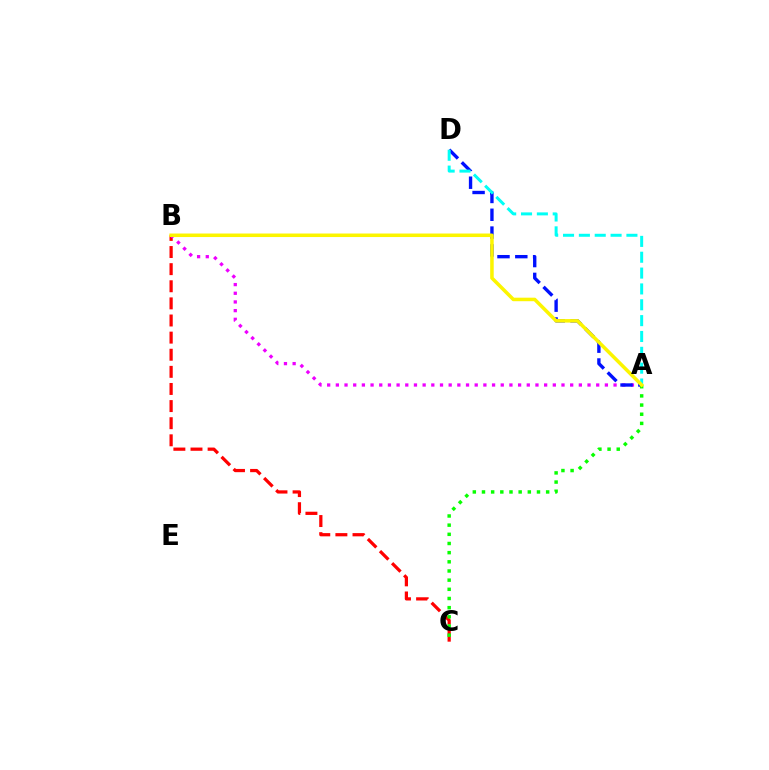{('B', 'C'): [{'color': '#ff0000', 'line_style': 'dashed', 'thickness': 2.33}], ('A', 'B'): [{'color': '#ee00ff', 'line_style': 'dotted', 'thickness': 2.36}, {'color': '#fcf500', 'line_style': 'solid', 'thickness': 2.54}], ('A', 'D'): [{'color': '#0010ff', 'line_style': 'dashed', 'thickness': 2.42}, {'color': '#00fff6', 'line_style': 'dashed', 'thickness': 2.15}], ('A', 'C'): [{'color': '#08ff00', 'line_style': 'dotted', 'thickness': 2.49}]}